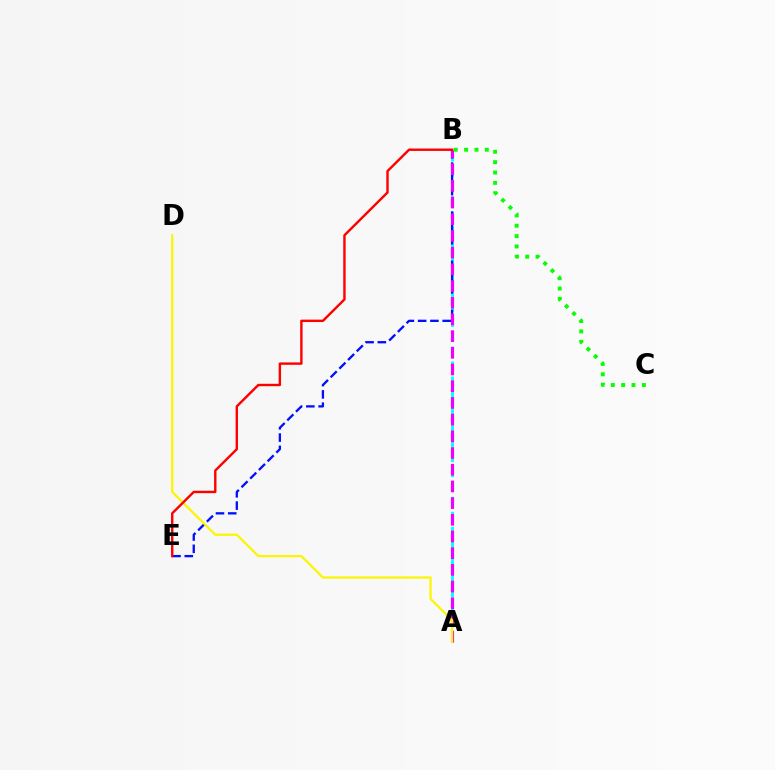{('A', 'B'): [{'color': '#00fff6', 'line_style': 'dashed', 'thickness': 2.04}, {'color': '#ee00ff', 'line_style': 'dashed', 'thickness': 2.27}], ('B', 'E'): [{'color': '#0010ff', 'line_style': 'dashed', 'thickness': 1.67}, {'color': '#ff0000', 'line_style': 'solid', 'thickness': 1.73}], ('B', 'C'): [{'color': '#08ff00', 'line_style': 'dotted', 'thickness': 2.82}], ('A', 'D'): [{'color': '#fcf500', 'line_style': 'solid', 'thickness': 1.6}]}